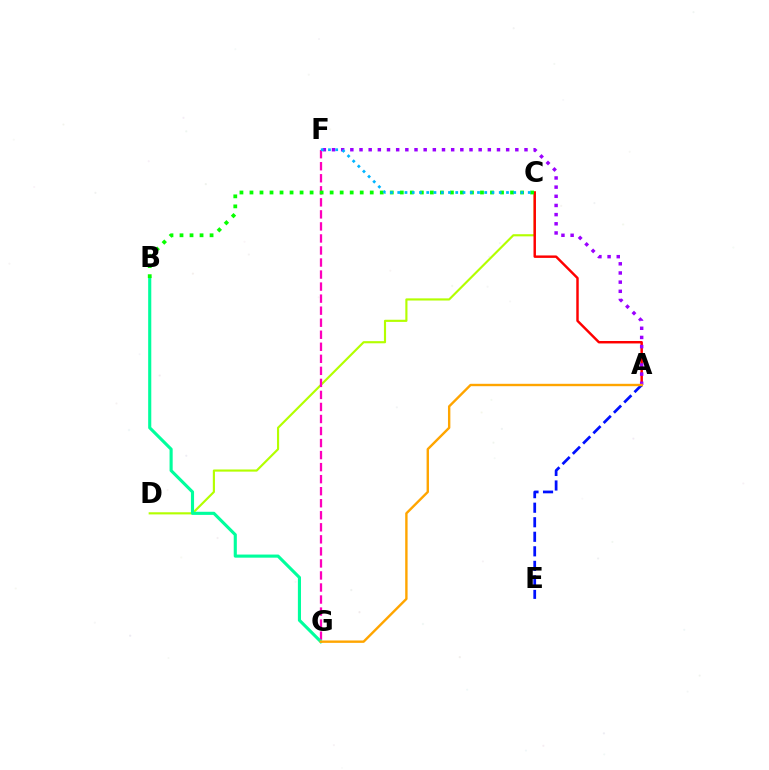{('C', 'D'): [{'color': '#b3ff00', 'line_style': 'solid', 'thickness': 1.55}], ('A', 'C'): [{'color': '#ff0000', 'line_style': 'solid', 'thickness': 1.77}], ('F', 'G'): [{'color': '#ff00bd', 'line_style': 'dashed', 'thickness': 1.64}], ('B', 'G'): [{'color': '#00ff9d', 'line_style': 'solid', 'thickness': 2.24}], ('A', 'E'): [{'color': '#0010ff', 'line_style': 'dashed', 'thickness': 1.98}], ('B', 'C'): [{'color': '#08ff00', 'line_style': 'dotted', 'thickness': 2.72}], ('A', 'F'): [{'color': '#9b00ff', 'line_style': 'dotted', 'thickness': 2.49}], ('A', 'G'): [{'color': '#ffa500', 'line_style': 'solid', 'thickness': 1.72}], ('C', 'F'): [{'color': '#00b5ff', 'line_style': 'dotted', 'thickness': 1.97}]}